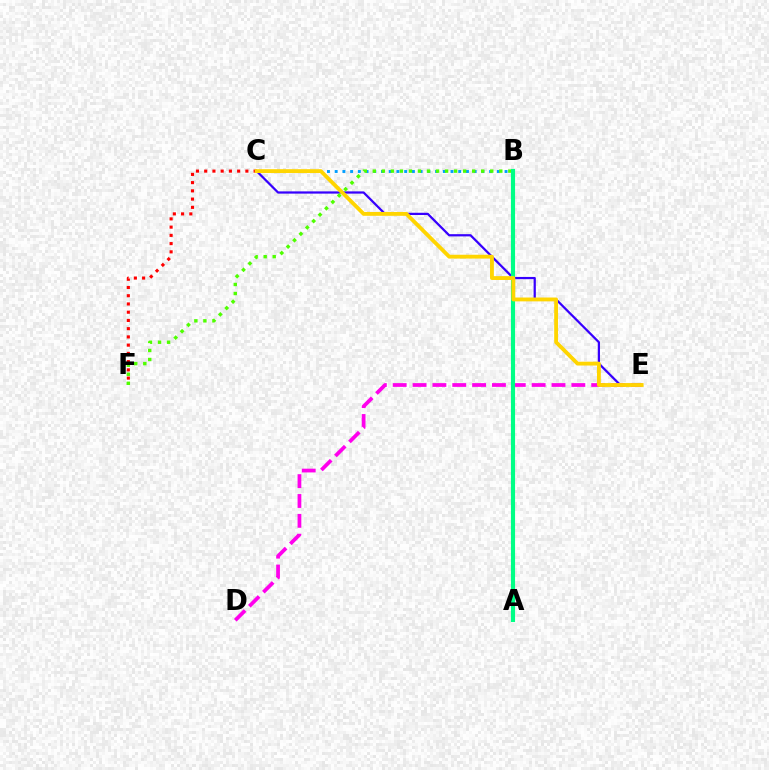{('B', 'C'): [{'color': '#009eff', 'line_style': 'dotted', 'thickness': 2.1}], ('C', 'E'): [{'color': '#3700ff', 'line_style': 'solid', 'thickness': 1.61}, {'color': '#ffd500', 'line_style': 'solid', 'thickness': 2.77}], ('C', 'F'): [{'color': '#ff0000', 'line_style': 'dotted', 'thickness': 2.24}], ('B', 'F'): [{'color': '#4fff00', 'line_style': 'dotted', 'thickness': 2.45}], ('D', 'E'): [{'color': '#ff00ed', 'line_style': 'dashed', 'thickness': 2.7}], ('A', 'B'): [{'color': '#00ff86', 'line_style': 'solid', 'thickness': 2.97}]}